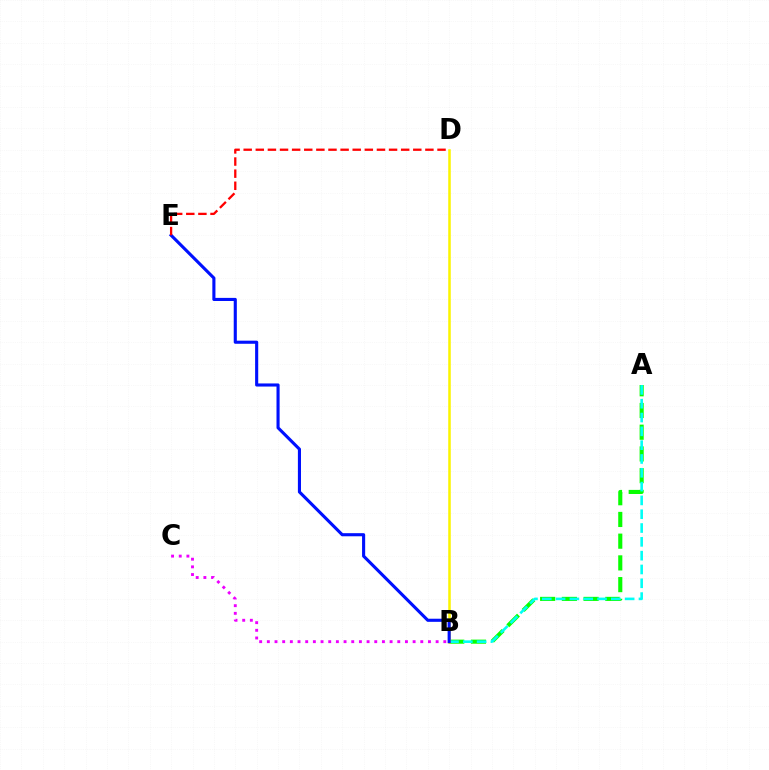{('A', 'B'): [{'color': '#08ff00', 'line_style': 'dashed', 'thickness': 2.95}, {'color': '#00fff6', 'line_style': 'dashed', 'thickness': 1.88}], ('B', 'D'): [{'color': '#fcf500', 'line_style': 'solid', 'thickness': 1.83}], ('B', 'C'): [{'color': '#ee00ff', 'line_style': 'dotted', 'thickness': 2.08}], ('B', 'E'): [{'color': '#0010ff', 'line_style': 'solid', 'thickness': 2.24}], ('D', 'E'): [{'color': '#ff0000', 'line_style': 'dashed', 'thickness': 1.65}]}